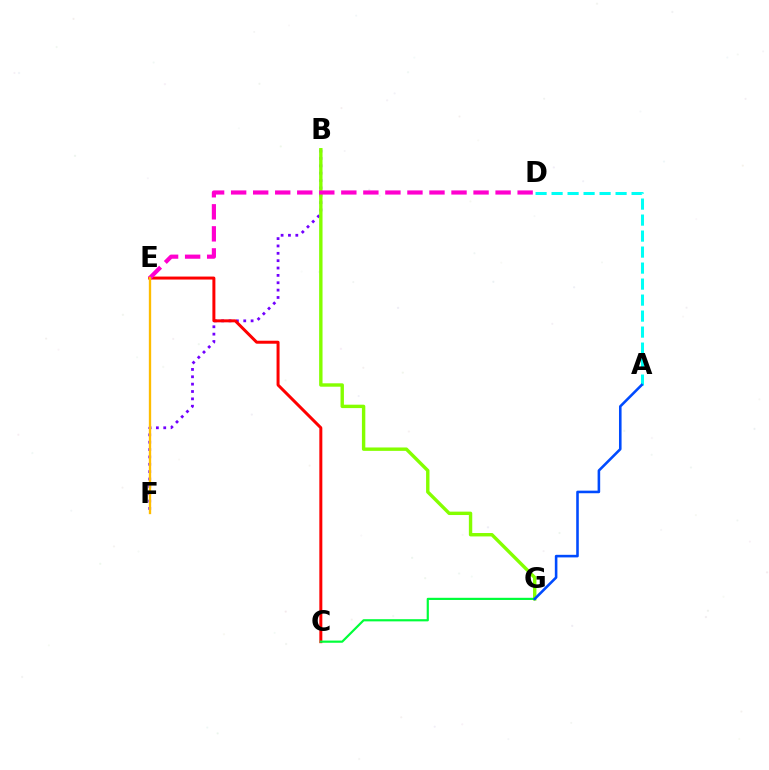{('B', 'F'): [{'color': '#7200ff', 'line_style': 'dotted', 'thickness': 2.0}], ('C', 'E'): [{'color': '#ff0000', 'line_style': 'solid', 'thickness': 2.15}], ('B', 'G'): [{'color': '#84ff00', 'line_style': 'solid', 'thickness': 2.45}], ('C', 'G'): [{'color': '#00ff39', 'line_style': 'solid', 'thickness': 1.57}], ('A', 'D'): [{'color': '#00fff6', 'line_style': 'dashed', 'thickness': 2.17}], ('D', 'E'): [{'color': '#ff00cf', 'line_style': 'dashed', 'thickness': 2.99}], ('E', 'F'): [{'color': '#ffbd00', 'line_style': 'solid', 'thickness': 1.68}], ('A', 'G'): [{'color': '#004bff', 'line_style': 'solid', 'thickness': 1.86}]}